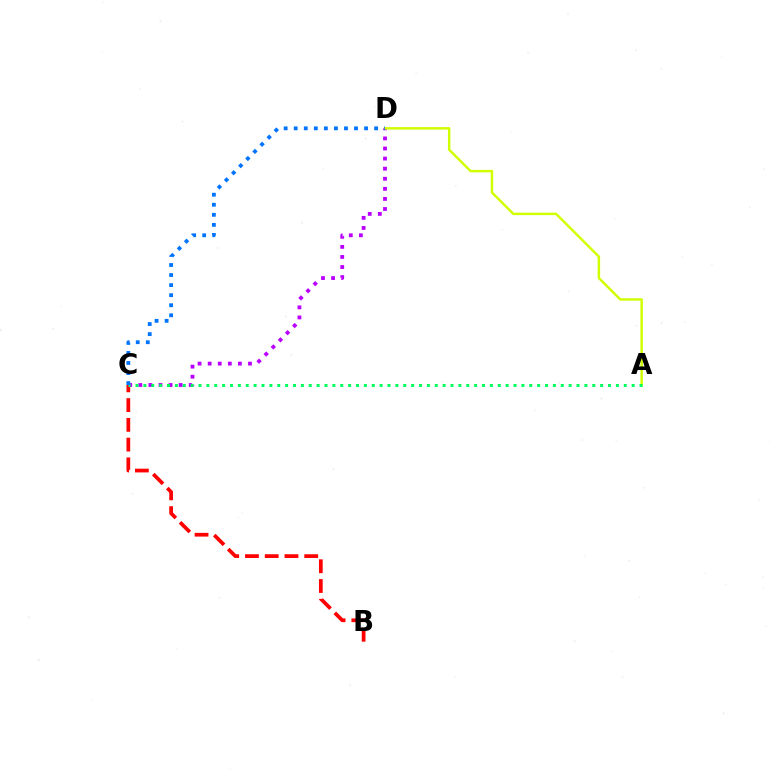{('B', 'C'): [{'color': '#ff0000', 'line_style': 'dashed', 'thickness': 2.68}], ('C', 'D'): [{'color': '#b900ff', 'line_style': 'dotted', 'thickness': 2.74}, {'color': '#0074ff', 'line_style': 'dotted', 'thickness': 2.73}], ('A', 'D'): [{'color': '#d1ff00', 'line_style': 'solid', 'thickness': 1.77}], ('A', 'C'): [{'color': '#00ff5c', 'line_style': 'dotted', 'thickness': 2.14}]}